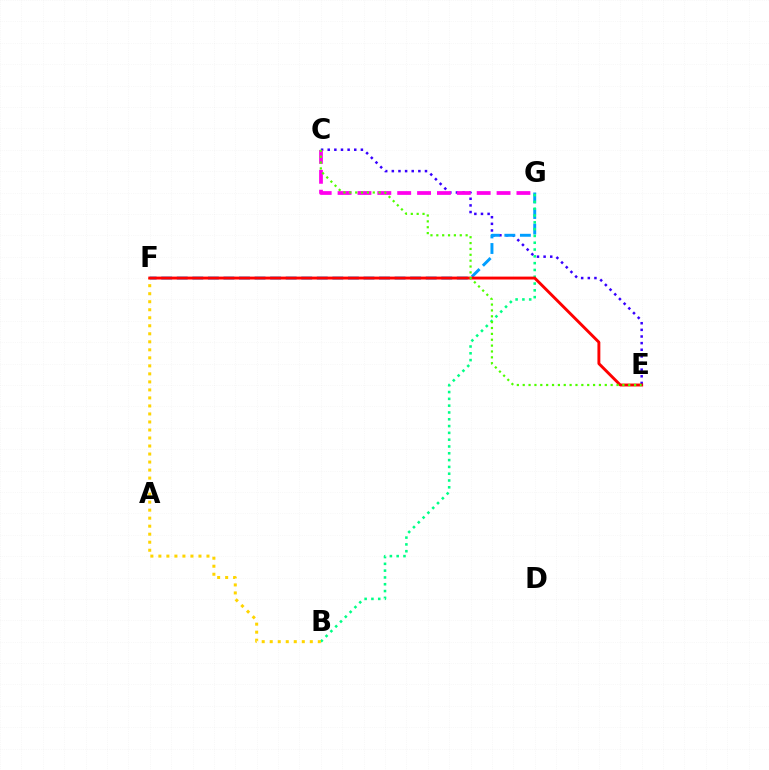{('C', 'E'): [{'color': '#3700ff', 'line_style': 'dotted', 'thickness': 1.8}, {'color': '#4fff00', 'line_style': 'dotted', 'thickness': 1.59}], ('F', 'G'): [{'color': '#009eff', 'line_style': 'dashed', 'thickness': 2.11}], ('B', 'G'): [{'color': '#00ff86', 'line_style': 'dotted', 'thickness': 1.85}], ('C', 'G'): [{'color': '#ff00ed', 'line_style': 'dashed', 'thickness': 2.7}], ('B', 'F'): [{'color': '#ffd500', 'line_style': 'dotted', 'thickness': 2.18}], ('E', 'F'): [{'color': '#ff0000', 'line_style': 'solid', 'thickness': 2.09}]}